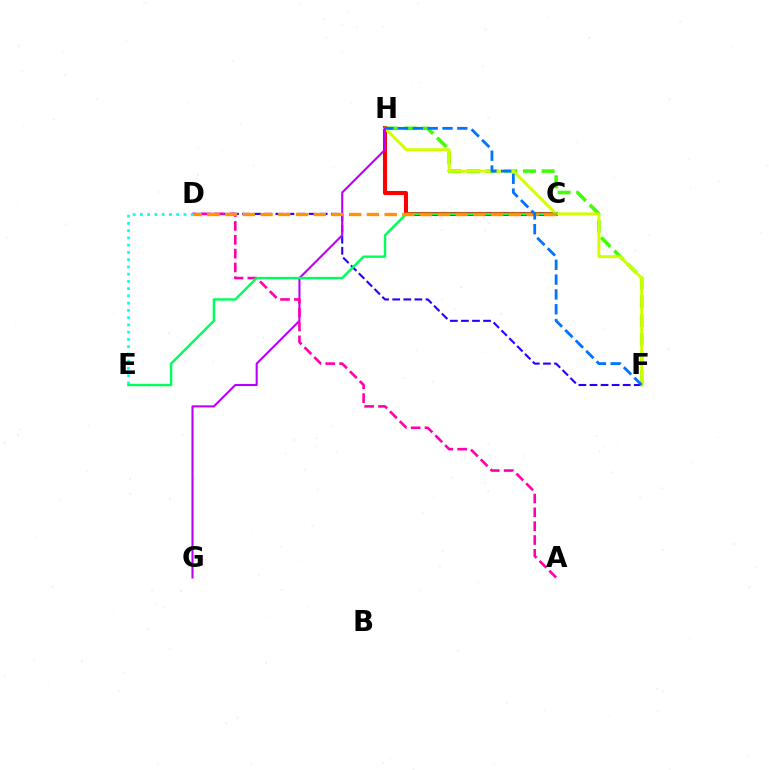{('D', 'F'): [{'color': '#2500ff', 'line_style': 'dashed', 'thickness': 1.51}], ('C', 'H'): [{'color': '#ff0000', 'line_style': 'solid', 'thickness': 2.93}], ('F', 'H'): [{'color': '#3dff00', 'line_style': 'dashed', 'thickness': 2.54}, {'color': '#d1ff00', 'line_style': 'solid', 'thickness': 2.13}, {'color': '#0074ff', 'line_style': 'dashed', 'thickness': 2.01}], ('G', 'H'): [{'color': '#b900ff', 'line_style': 'solid', 'thickness': 1.5}], ('A', 'D'): [{'color': '#ff00ac', 'line_style': 'dashed', 'thickness': 1.88}], ('C', 'E'): [{'color': '#00ff5c', 'line_style': 'solid', 'thickness': 1.75}], ('C', 'D'): [{'color': '#ff9400', 'line_style': 'dashed', 'thickness': 2.41}], ('D', 'E'): [{'color': '#00fff6', 'line_style': 'dotted', 'thickness': 1.97}]}